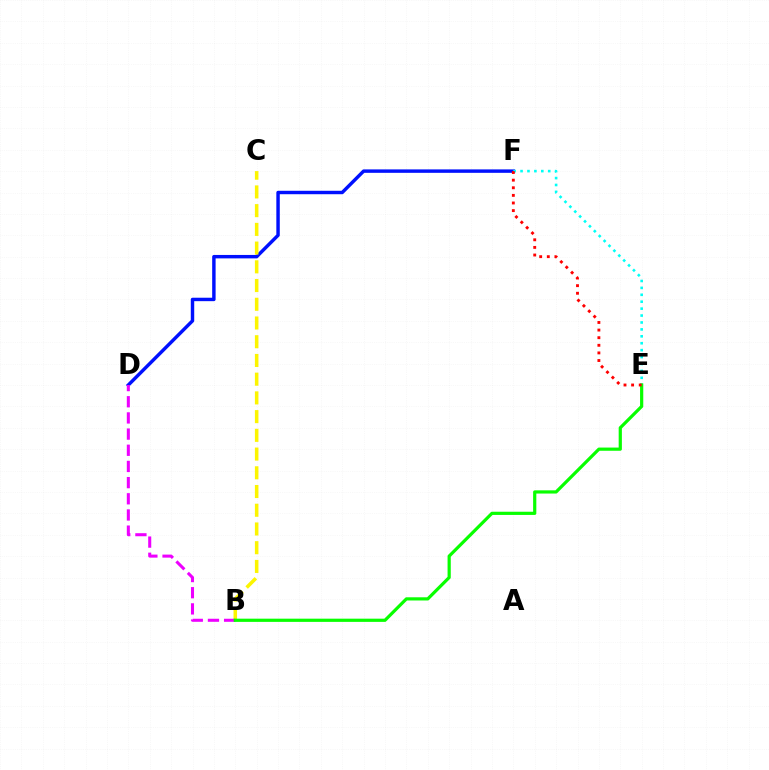{('D', 'F'): [{'color': '#0010ff', 'line_style': 'solid', 'thickness': 2.47}], ('B', 'C'): [{'color': '#fcf500', 'line_style': 'dashed', 'thickness': 2.54}], ('B', 'D'): [{'color': '#ee00ff', 'line_style': 'dashed', 'thickness': 2.2}], ('E', 'F'): [{'color': '#00fff6', 'line_style': 'dotted', 'thickness': 1.88}, {'color': '#ff0000', 'line_style': 'dotted', 'thickness': 2.07}], ('B', 'E'): [{'color': '#08ff00', 'line_style': 'solid', 'thickness': 2.31}]}